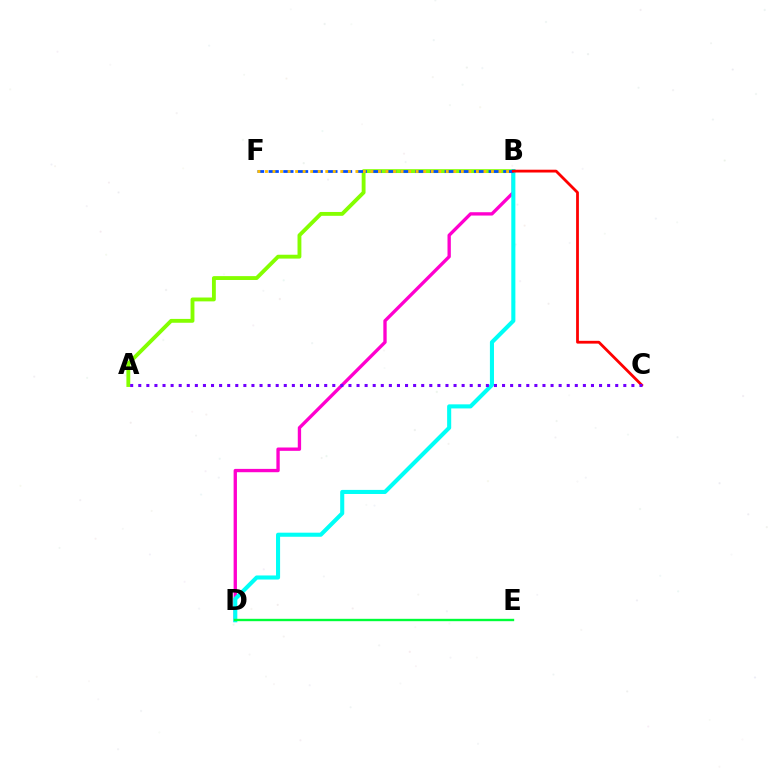{('B', 'D'): [{'color': '#ff00cf', 'line_style': 'solid', 'thickness': 2.4}, {'color': '#00fff6', 'line_style': 'solid', 'thickness': 2.94}], ('A', 'B'): [{'color': '#84ff00', 'line_style': 'solid', 'thickness': 2.78}], ('B', 'F'): [{'color': '#004bff', 'line_style': 'dashed', 'thickness': 1.99}, {'color': '#ffbd00', 'line_style': 'dotted', 'thickness': 2.05}], ('B', 'C'): [{'color': '#ff0000', 'line_style': 'solid', 'thickness': 2.01}], ('A', 'C'): [{'color': '#7200ff', 'line_style': 'dotted', 'thickness': 2.2}], ('D', 'E'): [{'color': '#00ff39', 'line_style': 'solid', 'thickness': 1.71}]}